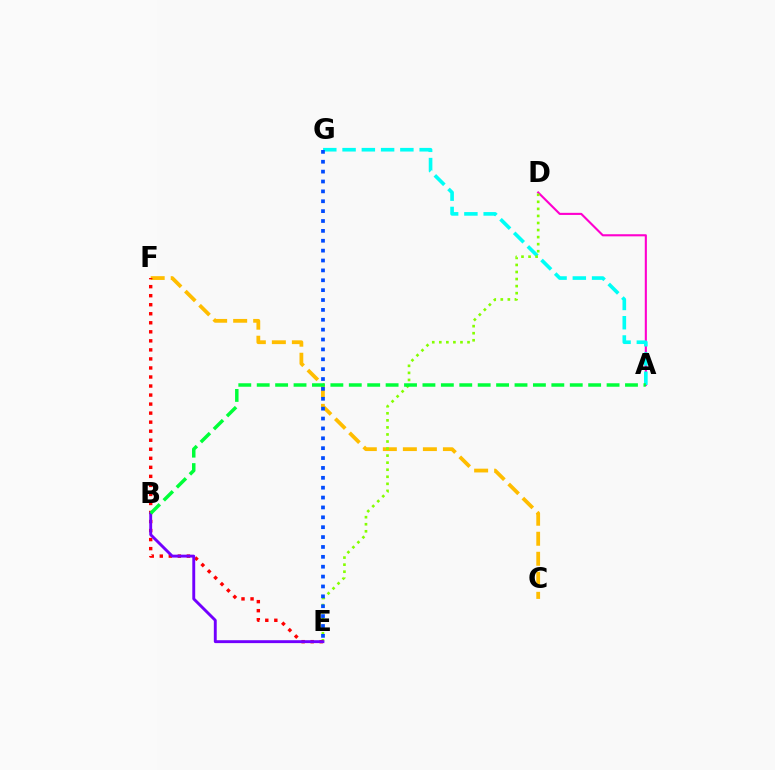{('A', 'D'): [{'color': '#ff00cf', 'line_style': 'solid', 'thickness': 1.52}], ('C', 'F'): [{'color': '#ffbd00', 'line_style': 'dashed', 'thickness': 2.72}], ('A', 'G'): [{'color': '#00fff6', 'line_style': 'dashed', 'thickness': 2.62}], ('D', 'E'): [{'color': '#84ff00', 'line_style': 'dotted', 'thickness': 1.92}], ('E', 'G'): [{'color': '#004bff', 'line_style': 'dotted', 'thickness': 2.68}], ('E', 'F'): [{'color': '#ff0000', 'line_style': 'dotted', 'thickness': 2.45}], ('B', 'E'): [{'color': '#7200ff', 'line_style': 'solid', 'thickness': 2.09}], ('A', 'B'): [{'color': '#00ff39', 'line_style': 'dashed', 'thickness': 2.5}]}